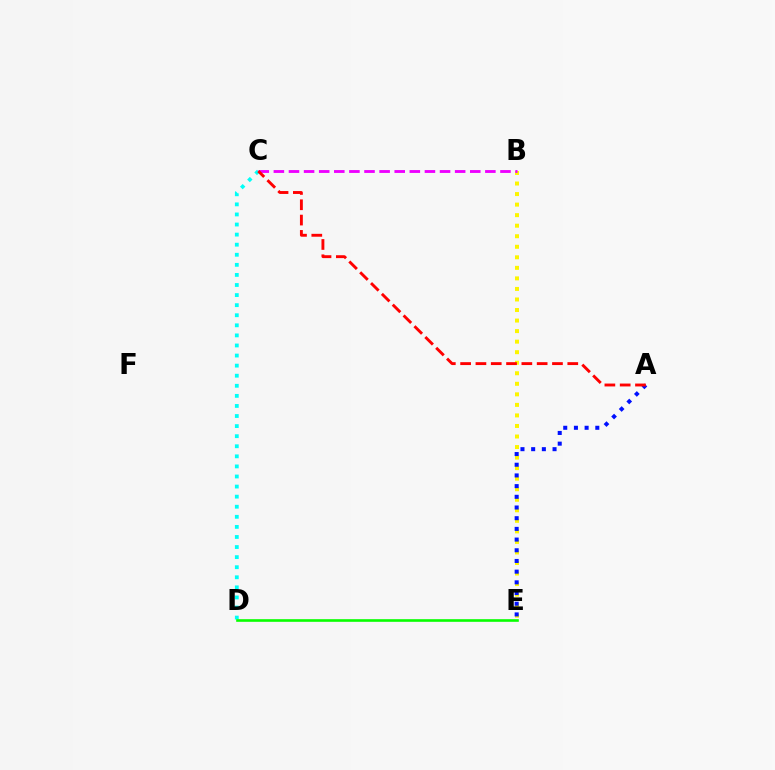{('B', 'E'): [{'color': '#fcf500', 'line_style': 'dotted', 'thickness': 2.86}], ('B', 'C'): [{'color': '#ee00ff', 'line_style': 'dashed', 'thickness': 2.05}], ('C', 'D'): [{'color': '#00fff6', 'line_style': 'dotted', 'thickness': 2.74}], ('A', 'E'): [{'color': '#0010ff', 'line_style': 'dotted', 'thickness': 2.9}], ('D', 'E'): [{'color': '#08ff00', 'line_style': 'solid', 'thickness': 1.89}], ('A', 'C'): [{'color': '#ff0000', 'line_style': 'dashed', 'thickness': 2.08}]}